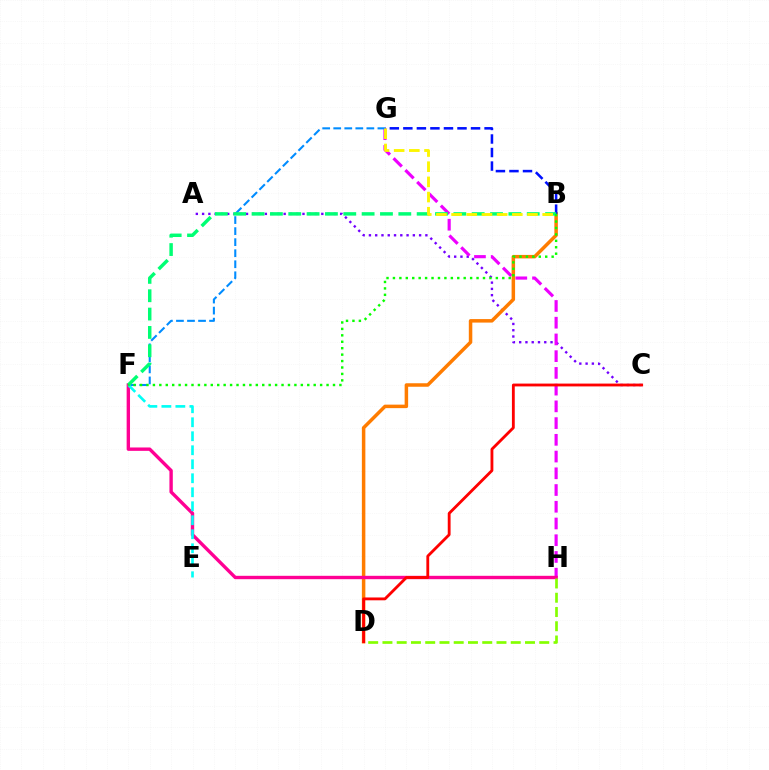{('A', 'C'): [{'color': '#7200ff', 'line_style': 'dotted', 'thickness': 1.7}], ('G', 'H'): [{'color': '#ee00ff', 'line_style': 'dashed', 'thickness': 2.27}], ('F', 'G'): [{'color': '#008cff', 'line_style': 'dashed', 'thickness': 1.5}], ('B', 'D'): [{'color': '#ff7c00', 'line_style': 'solid', 'thickness': 2.52}], ('B', 'G'): [{'color': '#0010ff', 'line_style': 'dashed', 'thickness': 1.84}, {'color': '#fcf500', 'line_style': 'dashed', 'thickness': 2.06}], ('F', 'H'): [{'color': '#ff0094', 'line_style': 'solid', 'thickness': 2.43}], ('E', 'F'): [{'color': '#00fff6', 'line_style': 'dashed', 'thickness': 1.9}], ('B', 'F'): [{'color': '#00ff74', 'line_style': 'dashed', 'thickness': 2.49}, {'color': '#08ff00', 'line_style': 'dotted', 'thickness': 1.75}], ('C', 'D'): [{'color': '#ff0000', 'line_style': 'solid', 'thickness': 2.04}], ('D', 'H'): [{'color': '#84ff00', 'line_style': 'dashed', 'thickness': 1.94}]}